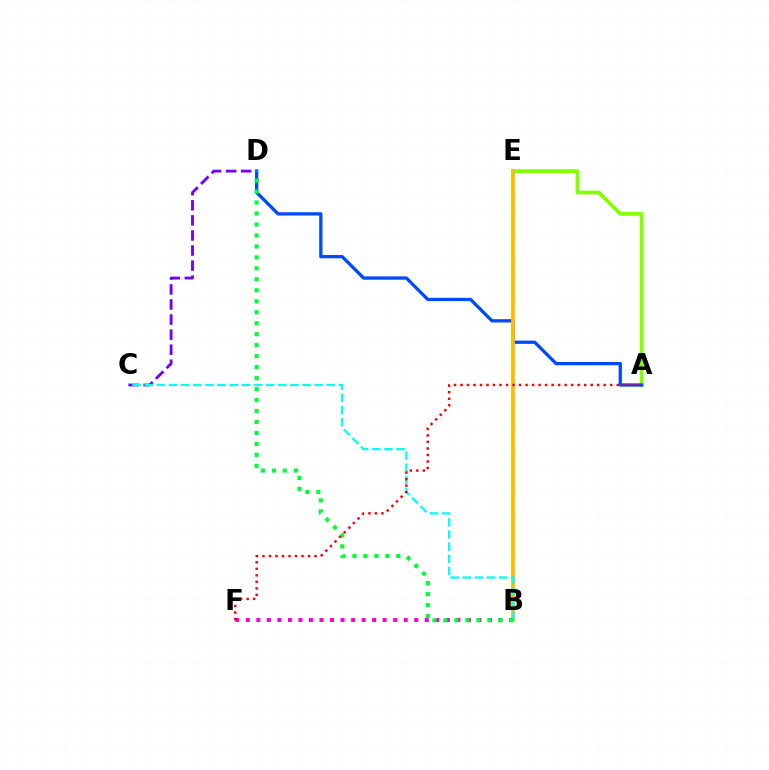{('A', 'E'): [{'color': '#84ff00', 'line_style': 'solid', 'thickness': 2.68}], ('C', 'D'): [{'color': '#7200ff', 'line_style': 'dashed', 'thickness': 2.05}], ('A', 'D'): [{'color': '#004bff', 'line_style': 'solid', 'thickness': 2.38}], ('B', 'E'): [{'color': '#ffbd00', 'line_style': 'solid', 'thickness': 2.76}], ('B', 'F'): [{'color': '#ff00cf', 'line_style': 'dotted', 'thickness': 2.86}], ('B', 'C'): [{'color': '#00fff6', 'line_style': 'dashed', 'thickness': 1.65}], ('B', 'D'): [{'color': '#00ff39', 'line_style': 'dotted', 'thickness': 2.98}], ('A', 'F'): [{'color': '#ff0000', 'line_style': 'dotted', 'thickness': 1.77}]}